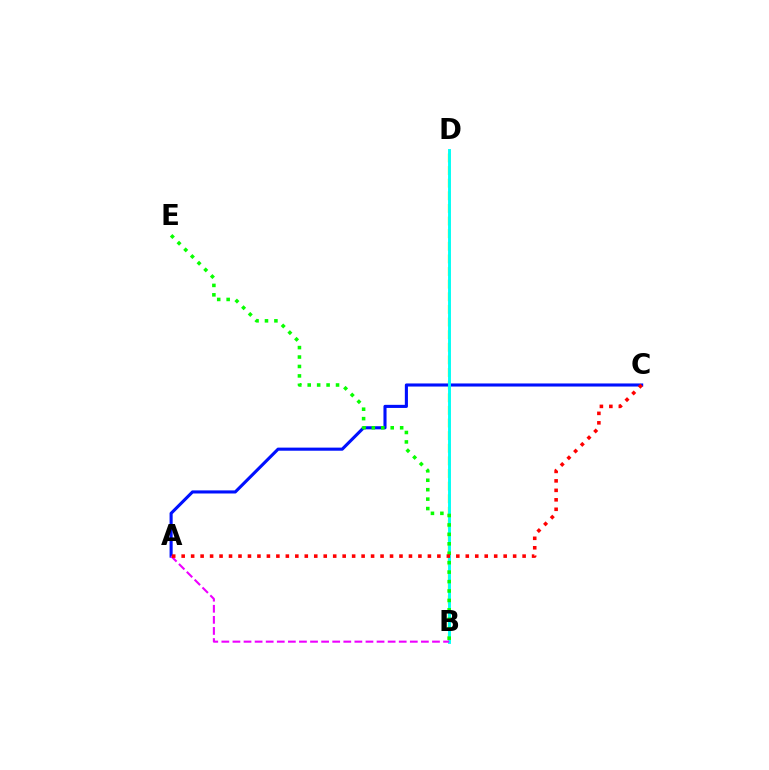{('B', 'D'): [{'color': '#fcf500', 'line_style': 'dashed', 'thickness': 1.71}, {'color': '#00fff6', 'line_style': 'solid', 'thickness': 2.09}], ('A', 'C'): [{'color': '#0010ff', 'line_style': 'solid', 'thickness': 2.23}, {'color': '#ff0000', 'line_style': 'dotted', 'thickness': 2.57}], ('A', 'B'): [{'color': '#ee00ff', 'line_style': 'dashed', 'thickness': 1.51}], ('B', 'E'): [{'color': '#08ff00', 'line_style': 'dotted', 'thickness': 2.56}]}